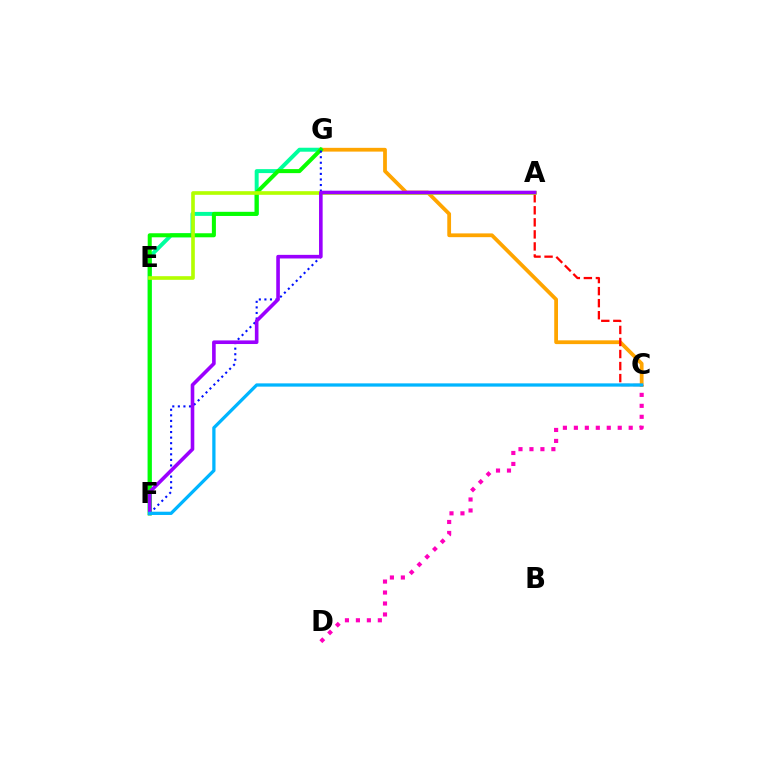{('C', 'D'): [{'color': '#ff00bd', 'line_style': 'dotted', 'thickness': 2.98}], ('F', 'G'): [{'color': '#00ff9d', 'line_style': 'solid', 'thickness': 2.86}, {'color': '#08ff00', 'line_style': 'solid', 'thickness': 2.9}, {'color': '#0010ff', 'line_style': 'dotted', 'thickness': 1.51}], ('C', 'G'): [{'color': '#ffa500', 'line_style': 'solid', 'thickness': 2.72}], ('A', 'C'): [{'color': '#ff0000', 'line_style': 'dashed', 'thickness': 1.64}], ('A', 'E'): [{'color': '#b3ff00', 'line_style': 'solid', 'thickness': 2.62}], ('A', 'F'): [{'color': '#9b00ff', 'line_style': 'solid', 'thickness': 2.6}], ('C', 'F'): [{'color': '#00b5ff', 'line_style': 'solid', 'thickness': 2.35}]}